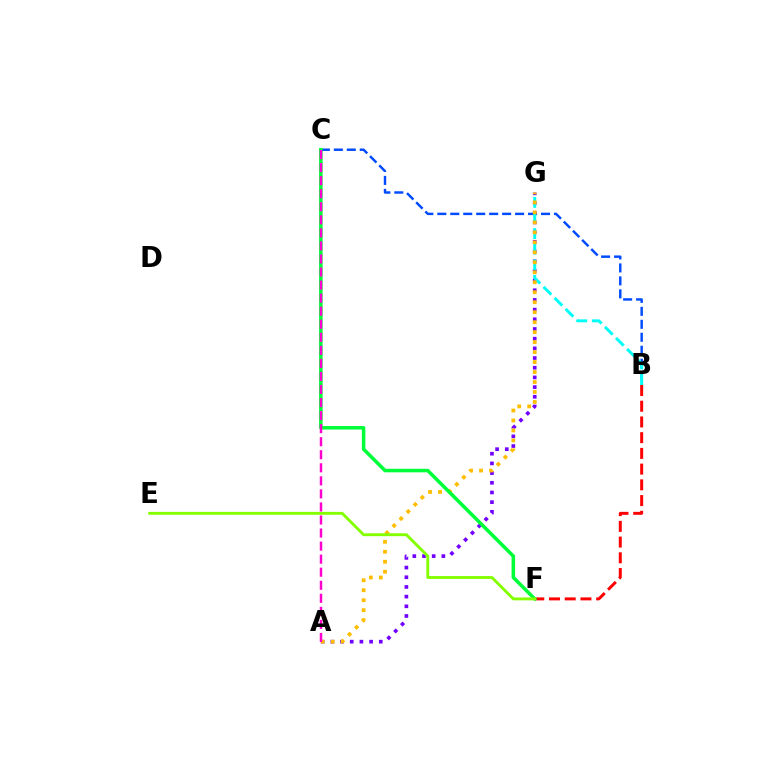{('B', 'F'): [{'color': '#ff0000', 'line_style': 'dashed', 'thickness': 2.14}], ('B', 'C'): [{'color': '#004bff', 'line_style': 'dashed', 'thickness': 1.76}], ('A', 'G'): [{'color': '#7200ff', 'line_style': 'dotted', 'thickness': 2.63}, {'color': '#ffbd00', 'line_style': 'dotted', 'thickness': 2.71}], ('B', 'G'): [{'color': '#00fff6', 'line_style': 'dashed', 'thickness': 2.12}], ('C', 'F'): [{'color': '#00ff39', 'line_style': 'solid', 'thickness': 2.55}], ('E', 'F'): [{'color': '#84ff00', 'line_style': 'solid', 'thickness': 2.08}], ('A', 'C'): [{'color': '#ff00cf', 'line_style': 'dashed', 'thickness': 1.77}]}